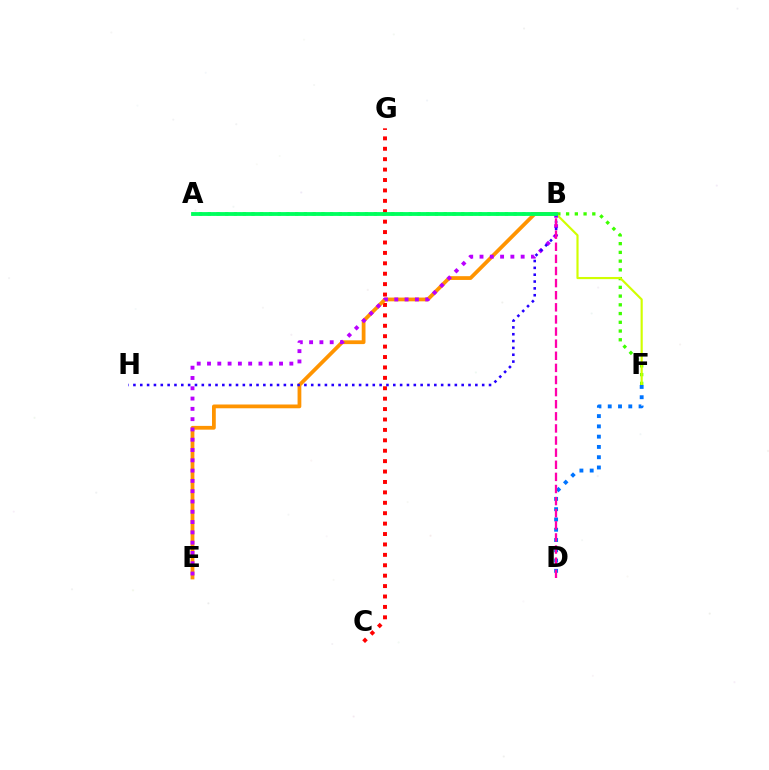{('A', 'F'): [{'color': '#3dff00', 'line_style': 'dotted', 'thickness': 2.37}], ('C', 'G'): [{'color': '#ff0000', 'line_style': 'dotted', 'thickness': 2.83}], ('A', 'B'): [{'color': '#00fff6', 'line_style': 'dotted', 'thickness': 1.78}, {'color': '#00ff5c', 'line_style': 'solid', 'thickness': 2.75}], ('B', 'E'): [{'color': '#ff9400', 'line_style': 'solid', 'thickness': 2.71}, {'color': '#b900ff', 'line_style': 'dotted', 'thickness': 2.8}], ('B', 'F'): [{'color': '#d1ff00', 'line_style': 'solid', 'thickness': 1.56}], ('D', 'F'): [{'color': '#0074ff', 'line_style': 'dotted', 'thickness': 2.79}], ('B', 'H'): [{'color': '#2500ff', 'line_style': 'dotted', 'thickness': 1.86}], ('B', 'D'): [{'color': '#ff00ac', 'line_style': 'dashed', 'thickness': 1.65}]}